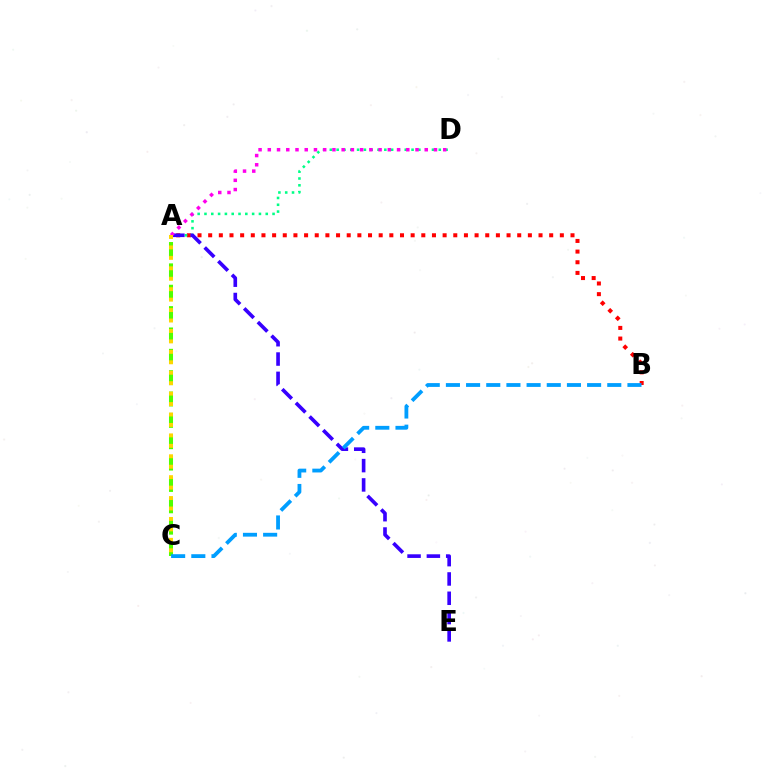{('A', 'B'): [{'color': '#ff0000', 'line_style': 'dotted', 'thickness': 2.9}], ('A', 'C'): [{'color': '#4fff00', 'line_style': 'dashed', 'thickness': 2.9}, {'color': '#ffd500', 'line_style': 'dotted', 'thickness': 2.84}], ('A', 'D'): [{'color': '#00ff86', 'line_style': 'dotted', 'thickness': 1.85}, {'color': '#ff00ed', 'line_style': 'dotted', 'thickness': 2.51}], ('A', 'E'): [{'color': '#3700ff', 'line_style': 'dashed', 'thickness': 2.62}], ('B', 'C'): [{'color': '#009eff', 'line_style': 'dashed', 'thickness': 2.74}]}